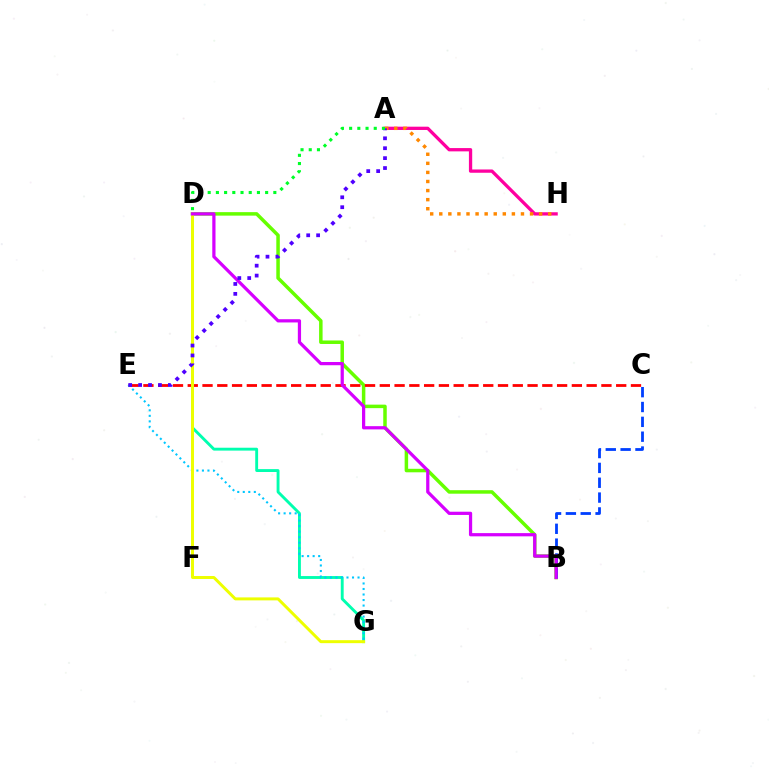{('D', 'G'): [{'color': '#00ffaf', 'line_style': 'solid', 'thickness': 2.07}, {'color': '#eeff00', 'line_style': 'solid', 'thickness': 2.14}], ('B', 'D'): [{'color': '#66ff00', 'line_style': 'solid', 'thickness': 2.52}, {'color': '#d600ff', 'line_style': 'solid', 'thickness': 2.32}], ('C', 'E'): [{'color': '#ff0000', 'line_style': 'dashed', 'thickness': 2.01}], ('E', 'G'): [{'color': '#00c7ff', 'line_style': 'dotted', 'thickness': 1.5}], ('A', 'H'): [{'color': '#ff00a0', 'line_style': 'solid', 'thickness': 2.37}, {'color': '#ff8800', 'line_style': 'dotted', 'thickness': 2.47}], ('B', 'C'): [{'color': '#003fff', 'line_style': 'dashed', 'thickness': 2.02}], ('A', 'E'): [{'color': '#4f00ff', 'line_style': 'dotted', 'thickness': 2.69}], ('A', 'D'): [{'color': '#00ff27', 'line_style': 'dotted', 'thickness': 2.23}]}